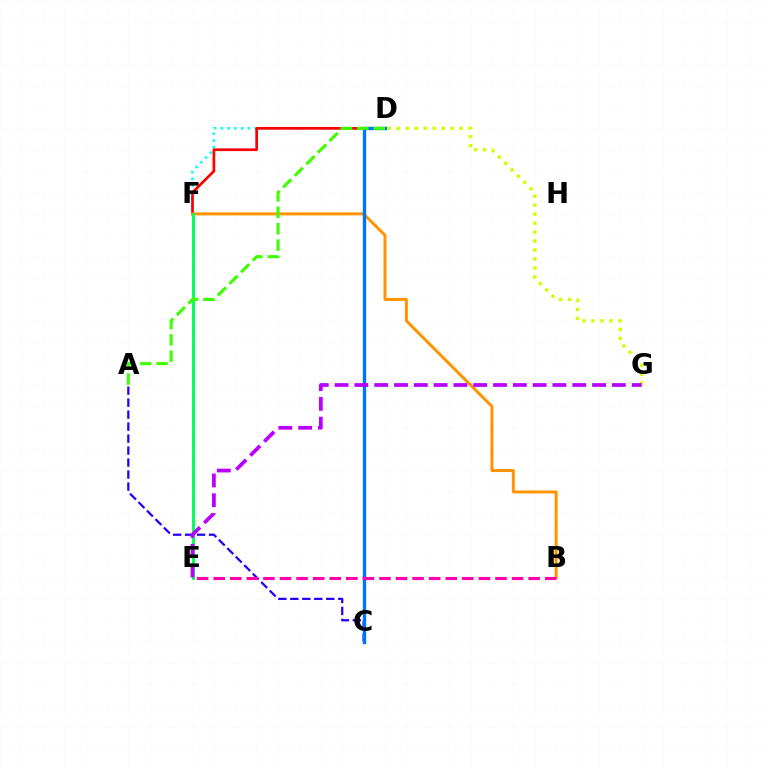{('D', 'F'): [{'color': '#00fff6', 'line_style': 'dotted', 'thickness': 1.83}, {'color': '#ff0000', 'line_style': 'solid', 'thickness': 1.95}], ('B', 'F'): [{'color': '#ff9400', 'line_style': 'solid', 'thickness': 2.16}], ('E', 'F'): [{'color': '#00ff5c', 'line_style': 'solid', 'thickness': 2.09}], ('A', 'C'): [{'color': '#2500ff', 'line_style': 'dashed', 'thickness': 1.63}], ('C', 'D'): [{'color': '#0074ff', 'line_style': 'solid', 'thickness': 2.42}], ('D', 'G'): [{'color': '#d1ff00', 'line_style': 'dotted', 'thickness': 2.44}], ('B', 'E'): [{'color': '#ff00ac', 'line_style': 'dashed', 'thickness': 2.25}], ('A', 'D'): [{'color': '#3dff00', 'line_style': 'dashed', 'thickness': 2.23}], ('E', 'G'): [{'color': '#b900ff', 'line_style': 'dashed', 'thickness': 2.69}]}